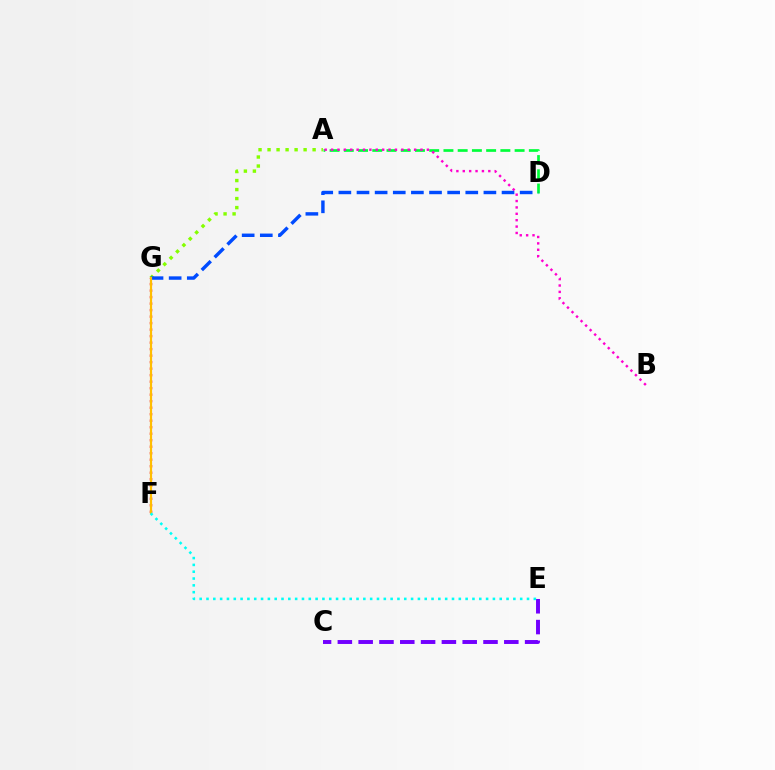{('F', 'G'): [{'color': '#ff0000', 'line_style': 'dotted', 'thickness': 1.77}, {'color': '#ffbd00', 'line_style': 'solid', 'thickness': 1.57}], ('A', 'G'): [{'color': '#84ff00', 'line_style': 'dotted', 'thickness': 2.45}], ('C', 'E'): [{'color': '#7200ff', 'line_style': 'dashed', 'thickness': 2.83}], ('A', 'D'): [{'color': '#00ff39', 'line_style': 'dashed', 'thickness': 1.93}], ('A', 'B'): [{'color': '#ff00cf', 'line_style': 'dotted', 'thickness': 1.74}], ('D', 'G'): [{'color': '#004bff', 'line_style': 'dashed', 'thickness': 2.46}], ('E', 'F'): [{'color': '#00fff6', 'line_style': 'dotted', 'thickness': 1.85}]}